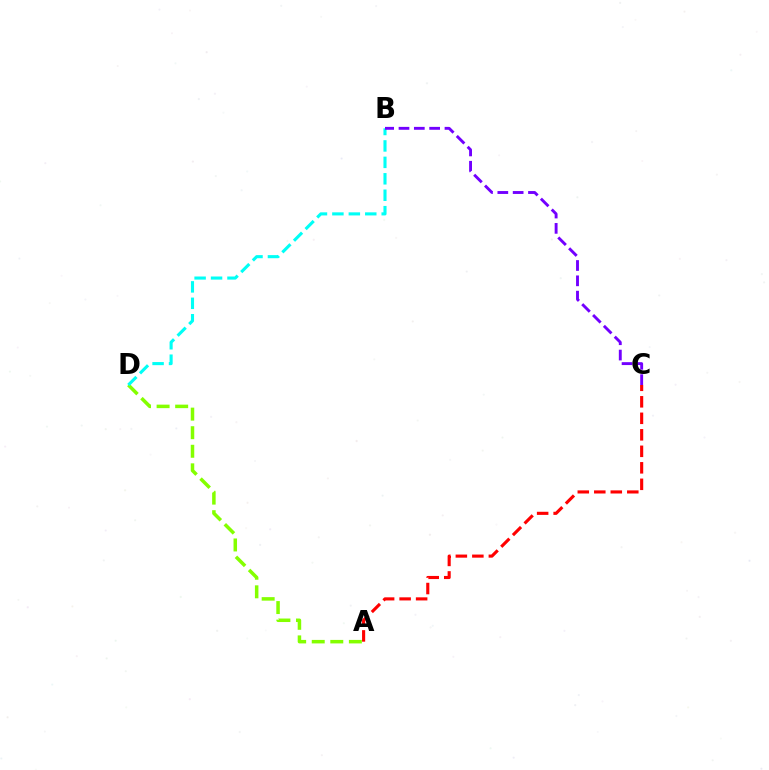{('A', 'D'): [{'color': '#84ff00', 'line_style': 'dashed', 'thickness': 2.52}], ('B', 'D'): [{'color': '#00fff6', 'line_style': 'dashed', 'thickness': 2.23}], ('A', 'C'): [{'color': '#ff0000', 'line_style': 'dashed', 'thickness': 2.24}], ('B', 'C'): [{'color': '#7200ff', 'line_style': 'dashed', 'thickness': 2.08}]}